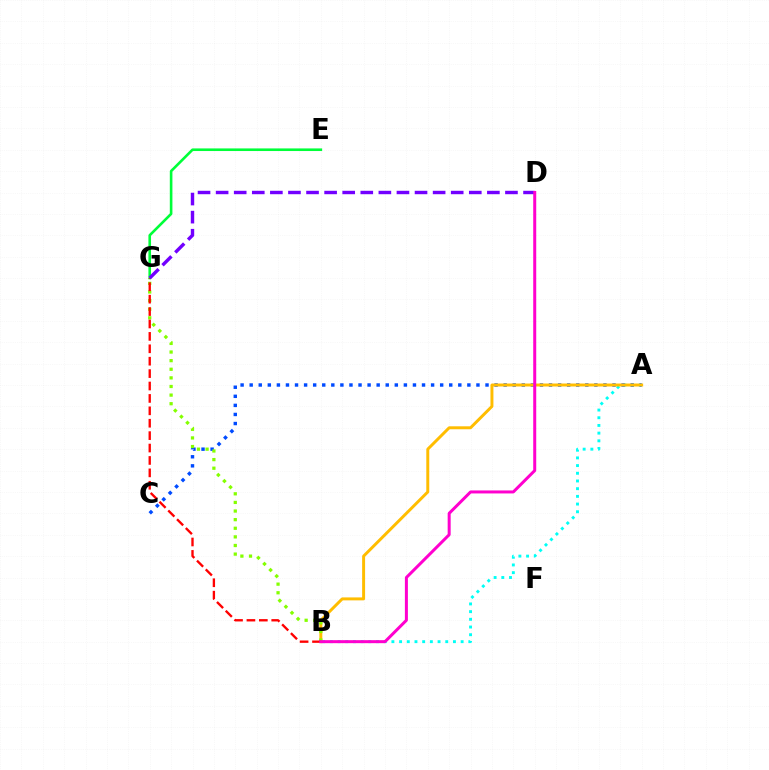{('A', 'B'): [{'color': '#00fff6', 'line_style': 'dotted', 'thickness': 2.09}, {'color': '#ffbd00', 'line_style': 'solid', 'thickness': 2.13}], ('E', 'G'): [{'color': '#00ff39', 'line_style': 'solid', 'thickness': 1.88}], ('A', 'C'): [{'color': '#004bff', 'line_style': 'dotted', 'thickness': 2.46}], ('B', 'G'): [{'color': '#84ff00', 'line_style': 'dotted', 'thickness': 2.34}, {'color': '#ff0000', 'line_style': 'dashed', 'thickness': 1.69}], ('D', 'G'): [{'color': '#7200ff', 'line_style': 'dashed', 'thickness': 2.46}], ('B', 'D'): [{'color': '#ff00cf', 'line_style': 'solid', 'thickness': 2.16}]}